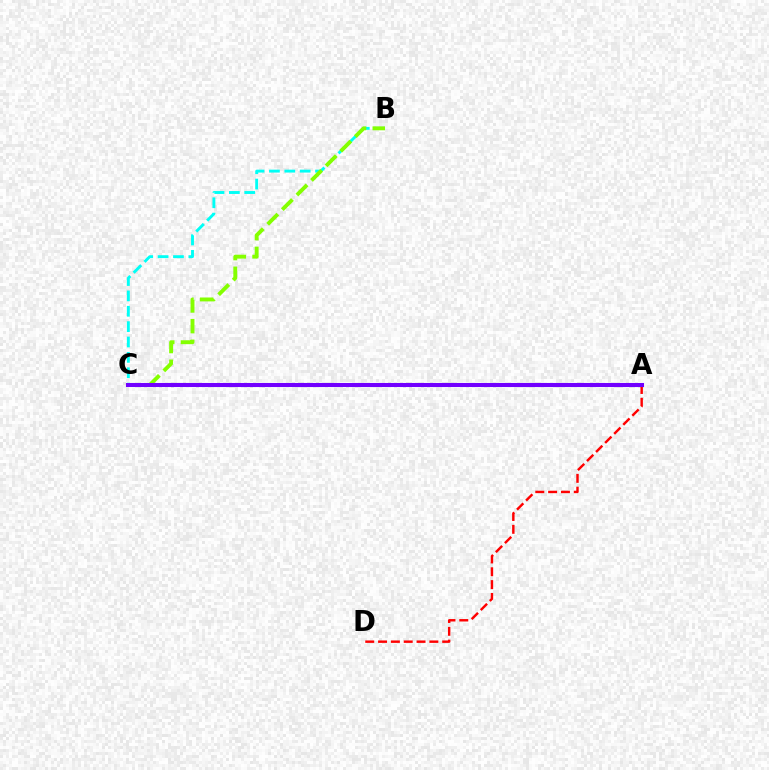{('B', 'C'): [{'color': '#00fff6', 'line_style': 'dashed', 'thickness': 2.09}, {'color': '#84ff00', 'line_style': 'dashed', 'thickness': 2.81}], ('A', 'D'): [{'color': '#ff0000', 'line_style': 'dashed', 'thickness': 1.74}], ('A', 'C'): [{'color': '#7200ff', 'line_style': 'solid', 'thickness': 2.92}]}